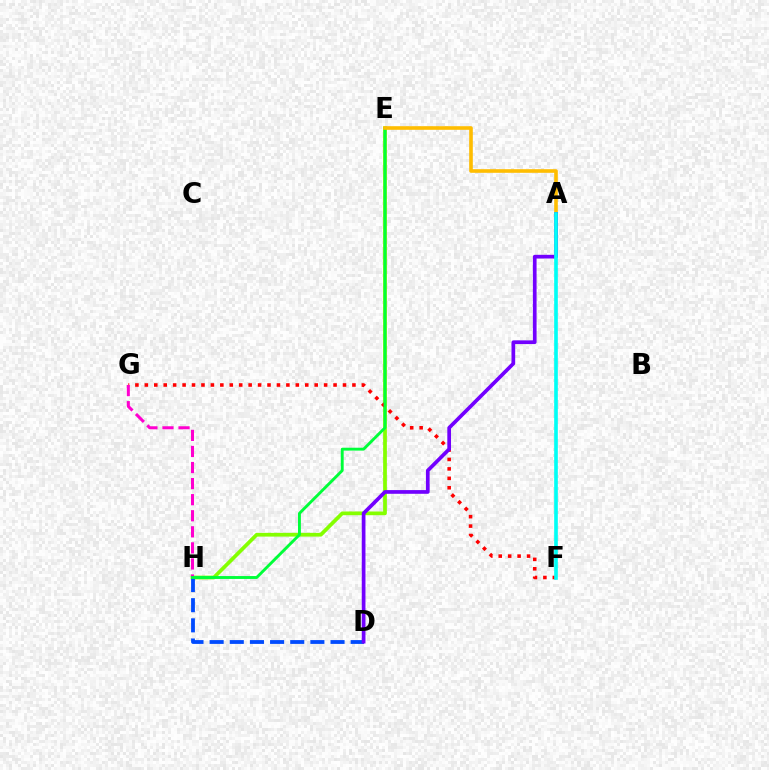{('E', 'H'): [{'color': '#84ff00', 'line_style': 'solid', 'thickness': 2.69}, {'color': '#00ff39', 'line_style': 'solid', 'thickness': 2.08}], ('F', 'G'): [{'color': '#ff0000', 'line_style': 'dotted', 'thickness': 2.56}], ('G', 'H'): [{'color': '#ff00cf', 'line_style': 'dashed', 'thickness': 2.18}], ('D', 'H'): [{'color': '#004bff', 'line_style': 'dashed', 'thickness': 2.74}], ('A', 'E'): [{'color': '#ffbd00', 'line_style': 'solid', 'thickness': 2.6}], ('A', 'D'): [{'color': '#7200ff', 'line_style': 'solid', 'thickness': 2.66}], ('A', 'F'): [{'color': '#00fff6', 'line_style': 'solid', 'thickness': 2.62}]}